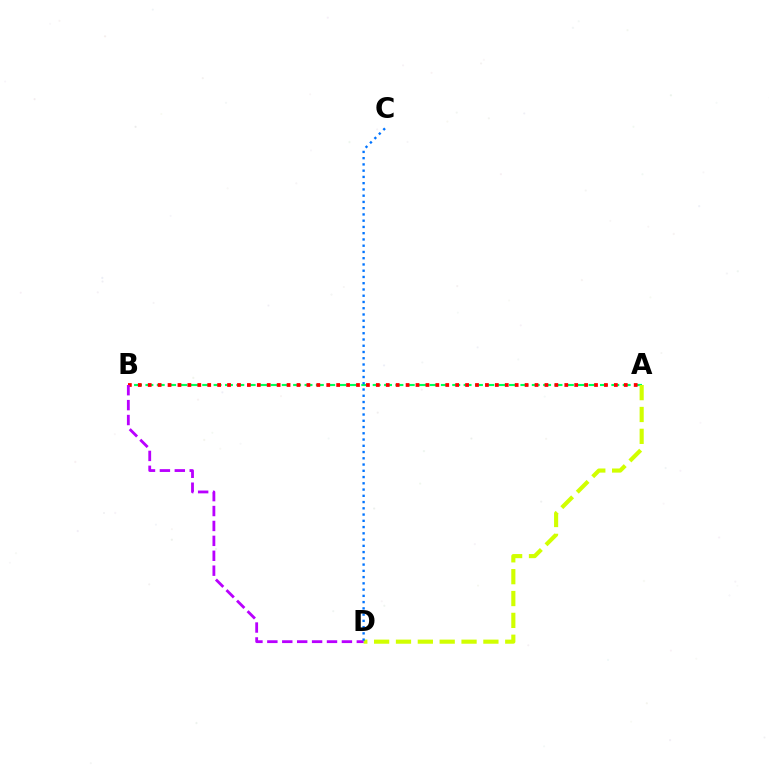{('A', 'B'): [{'color': '#00ff5c', 'line_style': 'dashed', 'thickness': 1.54}, {'color': '#ff0000', 'line_style': 'dotted', 'thickness': 2.69}], ('A', 'D'): [{'color': '#d1ff00', 'line_style': 'dashed', 'thickness': 2.97}], ('B', 'D'): [{'color': '#b900ff', 'line_style': 'dashed', 'thickness': 2.03}], ('C', 'D'): [{'color': '#0074ff', 'line_style': 'dotted', 'thickness': 1.7}]}